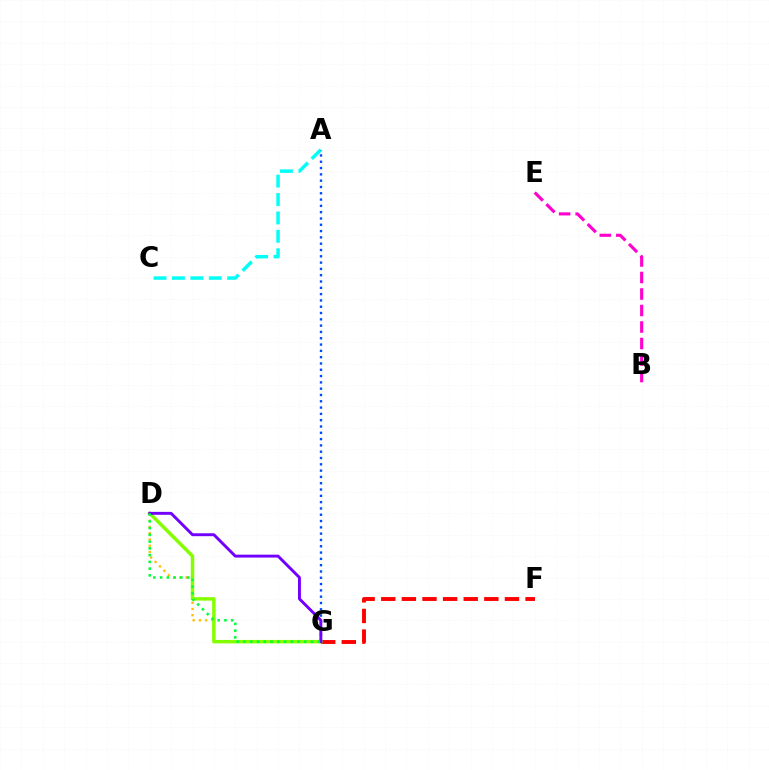{('F', 'G'): [{'color': '#ff0000', 'line_style': 'dashed', 'thickness': 2.8}], ('B', 'E'): [{'color': '#ff00cf', 'line_style': 'dashed', 'thickness': 2.24}], ('D', 'G'): [{'color': '#ffbd00', 'line_style': 'dotted', 'thickness': 1.69}, {'color': '#84ff00', 'line_style': 'solid', 'thickness': 2.5}, {'color': '#7200ff', 'line_style': 'solid', 'thickness': 2.1}, {'color': '#00ff39', 'line_style': 'dotted', 'thickness': 1.83}], ('A', 'C'): [{'color': '#00fff6', 'line_style': 'dashed', 'thickness': 2.5}], ('A', 'G'): [{'color': '#004bff', 'line_style': 'dotted', 'thickness': 1.71}]}